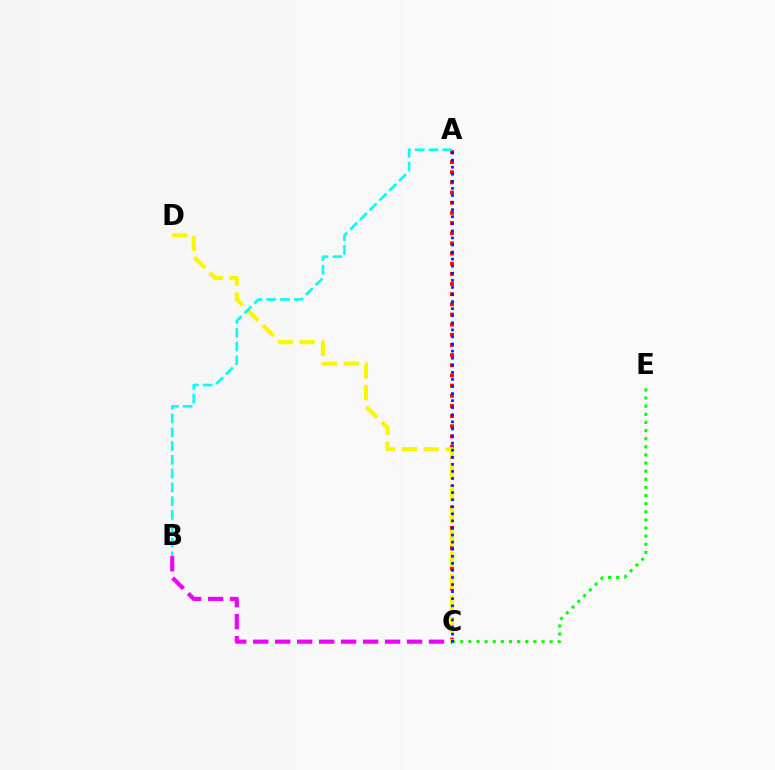{('C', 'E'): [{'color': '#08ff00', 'line_style': 'dotted', 'thickness': 2.21}], ('B', 'C'): [{'color': '#ee00ff', 'line_style': 'dashed', 'thickness': 2.99}], ('A', 'C'): [{'color': '#ff0000', 'line_style': 'dotted', 'thickness': 2.76}, {'color': '#0010ff', 'line_style': 'dotted', 'thickness': 1.92}], ('C', 'D'): [{'color': '#fcf500', 'line_style': 'dashed', 'thickness': 2.97}], ('A', 'B'): [{'color': '#00fff6', 'line_style': 'dashed', 'thickness': 1.87}]}